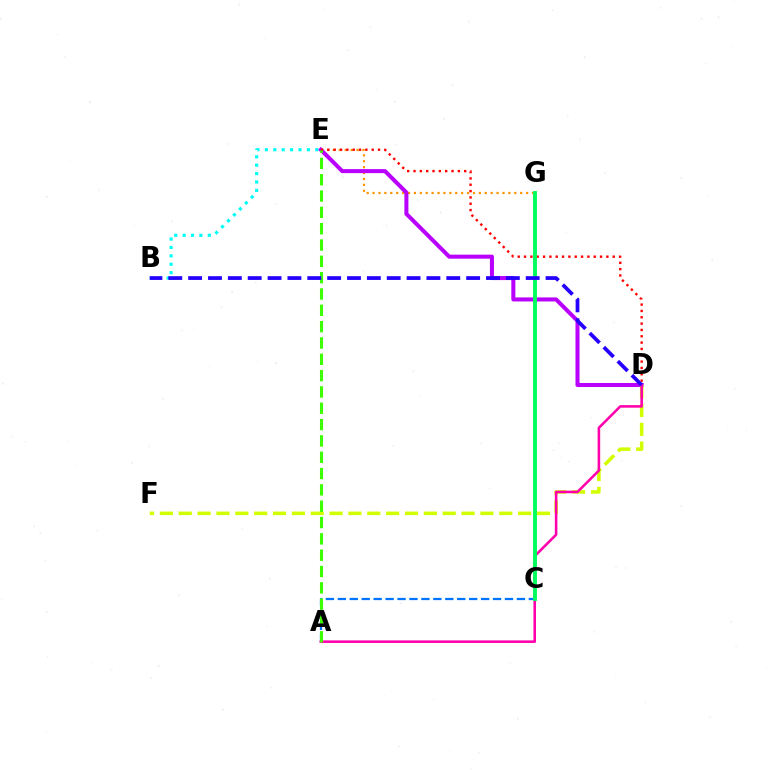{('E', 'G'): [{'color': '#ff9400', 'line_style': 'dotted', 'thickness': 1.6}], ('D', 'E'): [{'color': '#b900ff', 'line_style': 'solid', 'thickness': 2.91}, {'color': '#ff0000', 'line_style': 'dotted', 'thickness': 1.72}], ('D', 'F'): [{'color': '#d1ff00', 'line_style': 'dashed', 'thickness': 2.56}], ('A', 'D'): [{'color': '#ff00ac', 'line_style': 'solid', 'thickness': 1.85}], ('A', 'C'): [{'color': '#0074ff', 'line_style': 'dashed', 'thickness': 1.62}], ('C', 'G'): [{'color': '#00ff5c', 'line_style': 'solid', 'thickness': 2.81}], ('B', 'E'): [{'color': '#00fff6', 'line_style': 'dotted', 'thickness': 2.28}], ('A', 'E'): [{'color': '#3dff00', 'line_style': 'dashed', 'thickness': 2.22}], ('B', 'D'): [{'color': '#2500ff', 'line_style': 'dashed', 'thickness': 2.7}]}